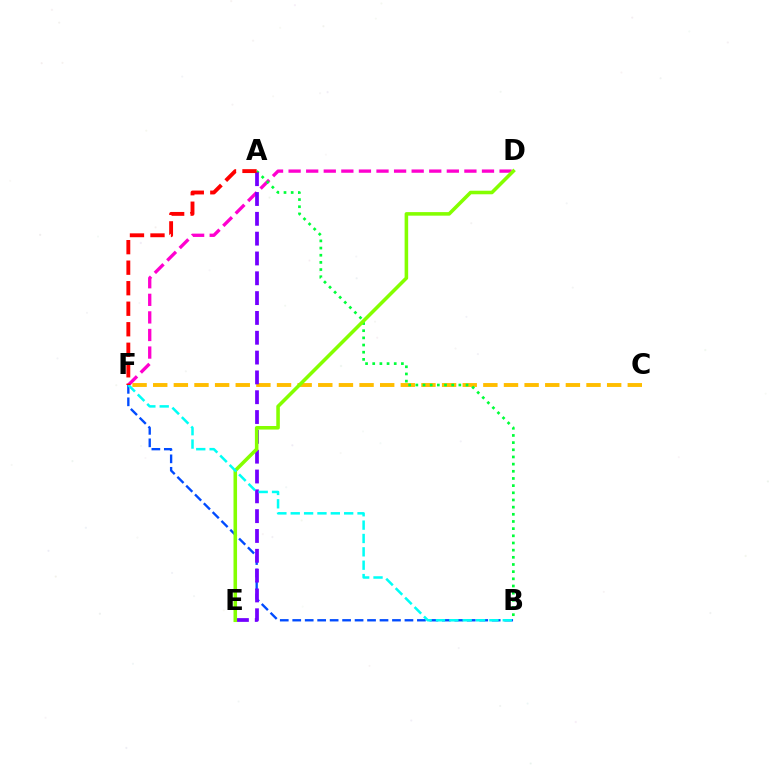{('D', 'F'): [{'color': '#ff00cf', 'line_style': 'dashed', 'thickness': 2.39}], ('B', 'F'): [{'color': '#004bff', 'line_style': 'dashed', 'thickness': 1.69}, {'color': '#00fff6', 'line_style': 'dashed', 'thickness': 1.81}], ('C', 'F'): [{'color': '#ffbd00', 'line_style': 'dashed', 'thickness': 2.8}], ('A', 'B'): [{'color': '#00ff39', 'line_style': 'dotted', 'thickness': 1.95}], ('A', 'E'): [{'color': '#7200ff', 'line_style': 'dashed', 'thickness': 2.69}], ('D', 'E'): [{'color': '#84ff00', 'line_style': 'solid', 'thickness': 2.56}], ('A', 'F'): [{'color': '#ff0000', 'line_style': 'dashed', 'thickness': 2.79}]}